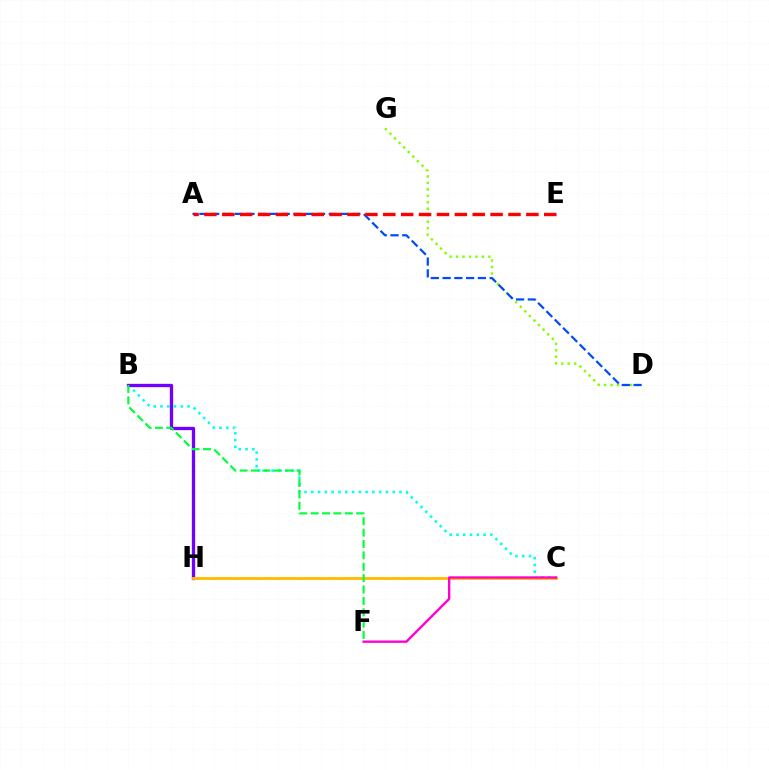{('B', 'C'): [{'color': '#00fff6', 'line_style': 'dotted', 'thickness': 1.84}], ('D', 'G'): [{'color': '#84ff00', 'line_style': 'dotted', 'thickness': 1.76}], ('A', 'D'): [{'color': '#004bff', 'line_style': 'dashed', 'thickness': 1.6}], ('A', 'E'): [{'color': '#ff0000', 'line_style': 'dashed', 'thickness': 2.43}], ('B', 'H'): [{'color': '#7200ff', 'line_style': 'solid', 'thickness': 2.38}], ('C', 'H'): [{'color': '#ffbd00', 'line_style': 'solid', 'thickness': 2.06}], ('B', 'F'): [{'color': '#00ff39', 'line_style': 'dashed', 'thickness': 1.55}], ('C', 'F'): [{'color': '#ff00cf', 'line_style': 'solid', 'thickness': 1.7}]}